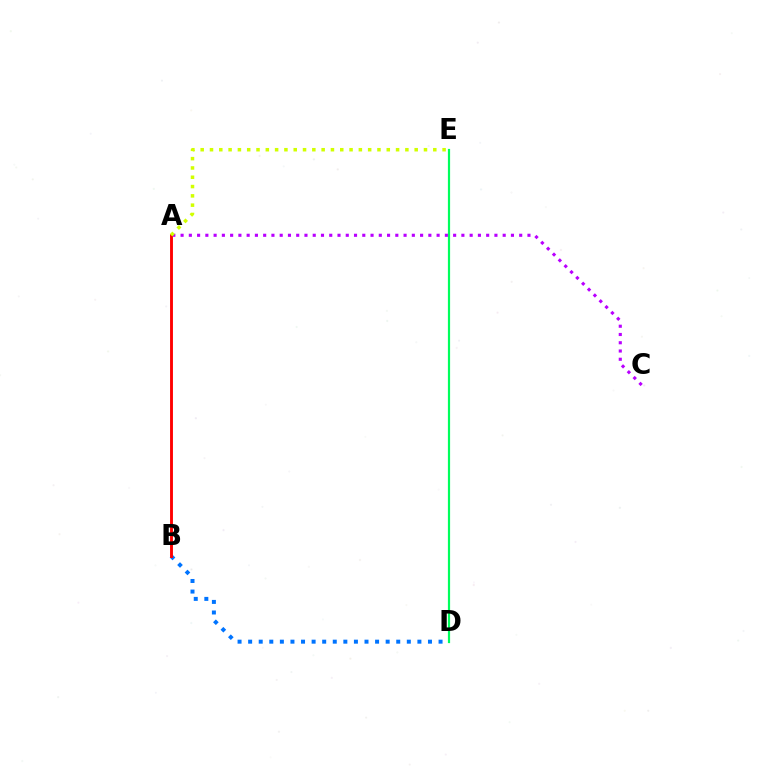{('D', 'E'): [{'color': '#00ff5c', 'line_style': 'solid', 'thickness': 1.59}], ('B', 'D'): [{'color': '#0074ff', 'line_style': 'dotted', 'thickness': 2.87}], ('A', 'C'): [{'color': '#b900ff', 'line_style': 'dotted', 'thickness': 2.24}], ('A', 'B'): [{'color': '#ff0000', 'line_style': 'solid', 'thickness': 2.08}], ('A', 'E'): [{'color': '#d1ff00', 'line_style': 'dotted', 'thickness': 2.53}]}